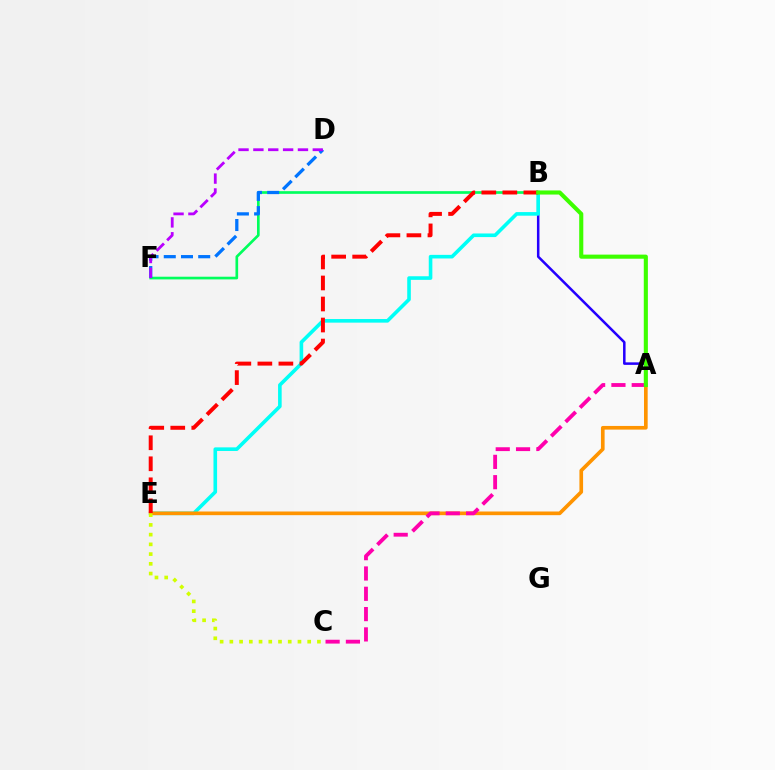{('B', 'F'): [{'color': '#00ff5c', 'line_style': 'solid', 'thickness': 1.92}], ('A', 'B'): [{'color': '#2500ff', 'line_style': 'solid', 'thickness': 1.82}, {'color': '#3dff00', 'line_style': 'solid', 'thickness': 2.95}], ('B', 'E'): [{'color': '#00fff6', 'line_style': 'solid', 'thickness': 2.6}, {'color': '#ff0000', 'line_style': 'dashed', 'thickness': 2.86}], ('A', 'E'): [{'color': '#ff9400', 'line_style': 'solid', 'thickness': 2.64}], ('D', 'F'): [{'color': '#0074ff', 'line_style': 'dashed', 'thickness': 2.34}, {'color': '#b900ff', 'line_style': 'dashed', 'thickness': 2.02}], ('A', 'C'): [{'color': '#ff00ac', 'line_style': 'dashed', 'thickness': 2.76}], ('C', 'E'): [{'color': '#d1ff00', 'line_style': 'dotted', 'thickness': 2.64}]}